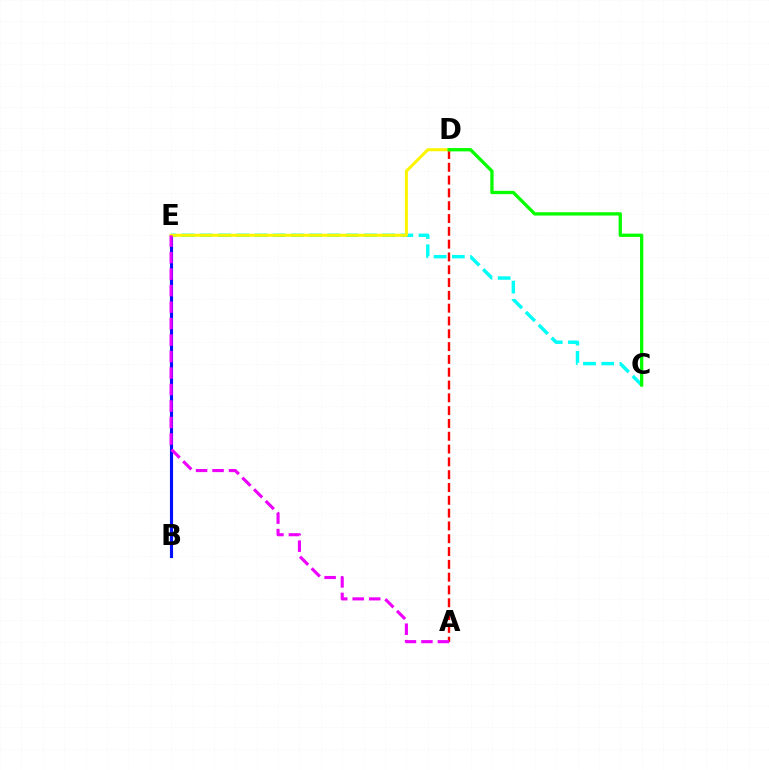{('A', 'D'): [{'color': '#ff0000', 'line_style': 'dashed', 'thickness': 1.74}], ('B', 'E'): [{'color': '#0010ff', 'line_style': 'solid', 'thickness': 2.25}], ('C', 'E'): [{'color': '#00fff6', 'line_style': 'dashed', 'thickness': 2.48}], ('D', 'E'): [{'color': '#fcf500', 'line_style': 'solid', 'thickness': 2.19}], ('C', 'D'): [{'color': '#08ff00', 'line_style': 'solid', 'thickness': 2.39}], ('A', 'E'): [{'color': '#ee00ff', 'line_style': 'dashed', 'thickness': 2.24}]}